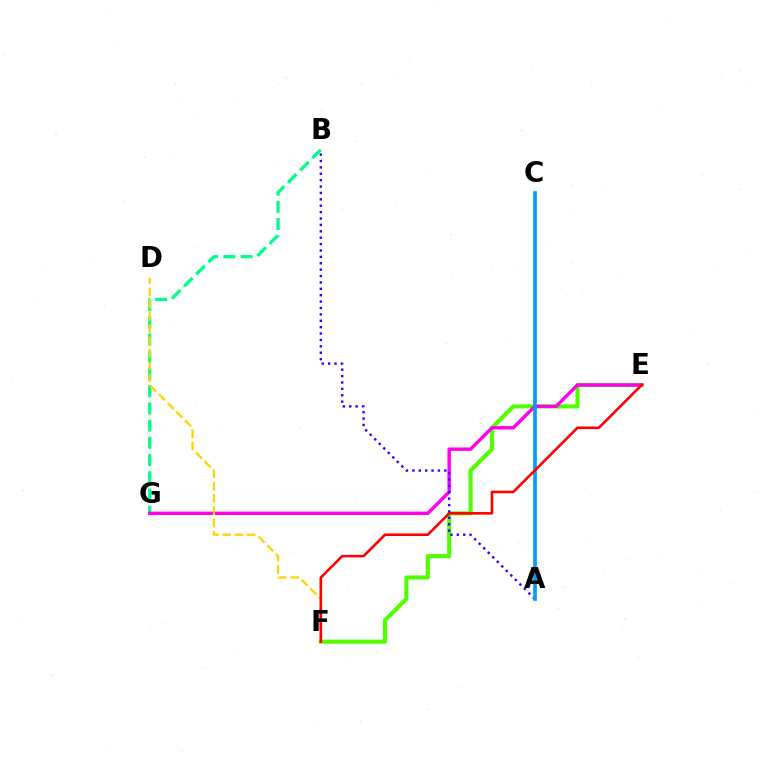{('E', 'F'): [{'color': '#4fff00', 'line_style': 'solid', 'thickness': 2.93}, {'color': '#ff0000', 'line_style': 'solid', 'thickness': 1.87}], ('B', 'G'): [{'color': '#00ff86', 'line_style': 'dashed', 'thickness': 2.34}], ('E', 'G'): [{'color': '#ff00ed', 'line_style': 'solid', 'thickness': 2.44}], ('D', 'F'): [{'color': '#ffd500', 'line_style': 'dashed', 'thickness': 1.67}], ('A', 'B'): [{'color': '#3700ff', 'line_style': 'dotted', 'thickness': 1.74}], ('A', 'C'): [{'color': '#009eff', 'line_style': 'solid', 'thickness': 2.65}]}